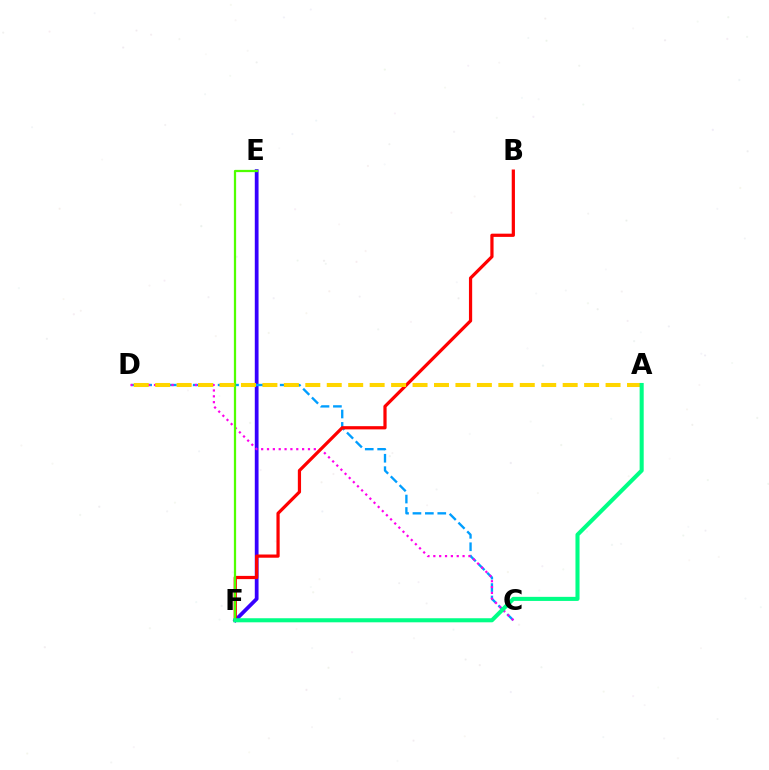{('E', 'F'): [{'color': '#3700ff', 'line_style': 'solid', 'thickness': 2.71}, {'color': '#4fff00', 'line_style': 'solid', 'thickness': 1.62}], ('C', 'D'): [{'color': '#009eff', 'line_style': 'dashed', 'thickness': 1.69}, {'color': '#ff00ed', 'line_style': 'dotted', 'thickness': 1.59}], ('B', 'F'): [{'color': '#ff0000', 'line_style': 'solid', 'thickness': 2.32}], ('A', 'D'): [{'color': '#ffd500', 'line_style': 'dashed', 'thickness': 2.91}], ('A', 'F'): [{'color': '#00ff86', 'line_style': 'solid', 'thickness': 2.93}]}